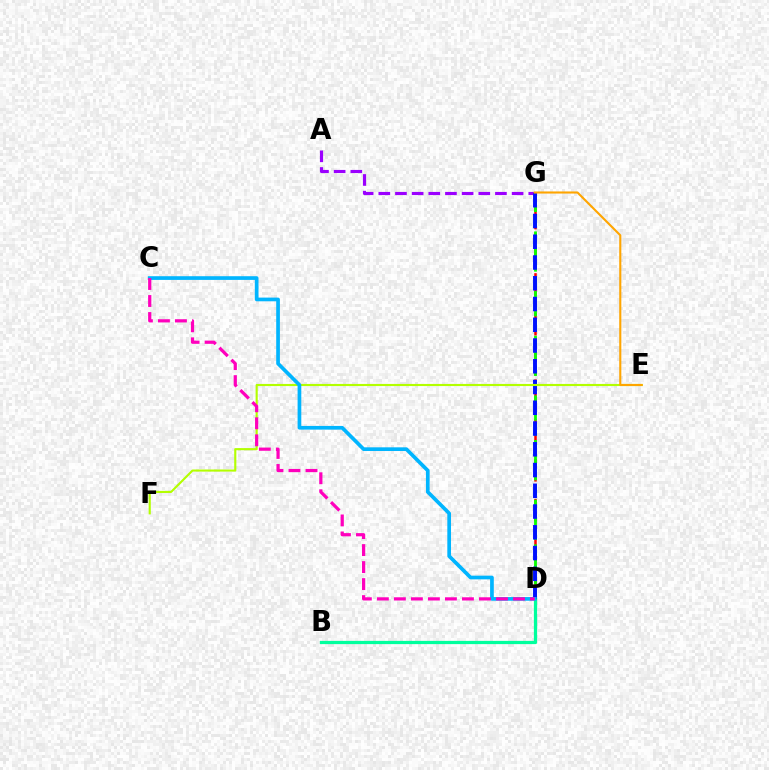{('B', 'D'): [{'color': '#00ff9d', 'line_style': 'solid', 'thickness': 2.33}], ('D', 'G'): [{'color': '#ff0000', 'line_style': 'dashed', 'thickness': 1.8}, {'color': '#08ff00', 'line_style': 'dashed', 'thickness': 2.02}, {'color': '#0010ff', 'line_style': 'dashed', 'thickness': 2.82}], ('A', 'G'): [{'color': '#9b00ff', 'line_style': 'dashed', 'thickness': 2.26}], ('E', 'F'): [{'color': '#b3ff00', 'line_style': 'solid', 'thickness': 1.53}], ('C', 'D'): [{'color': '#00b5ff', 'line_style': 'solid', 'thickness': 2.66}, {'color': '#ff00bd', 'line_style': 'dashed', 'thickness': 2.31}], ('E', 'G'): [{'color': '#ffa500', 'line_style': 'solid', 'thickness': 1.51}]}